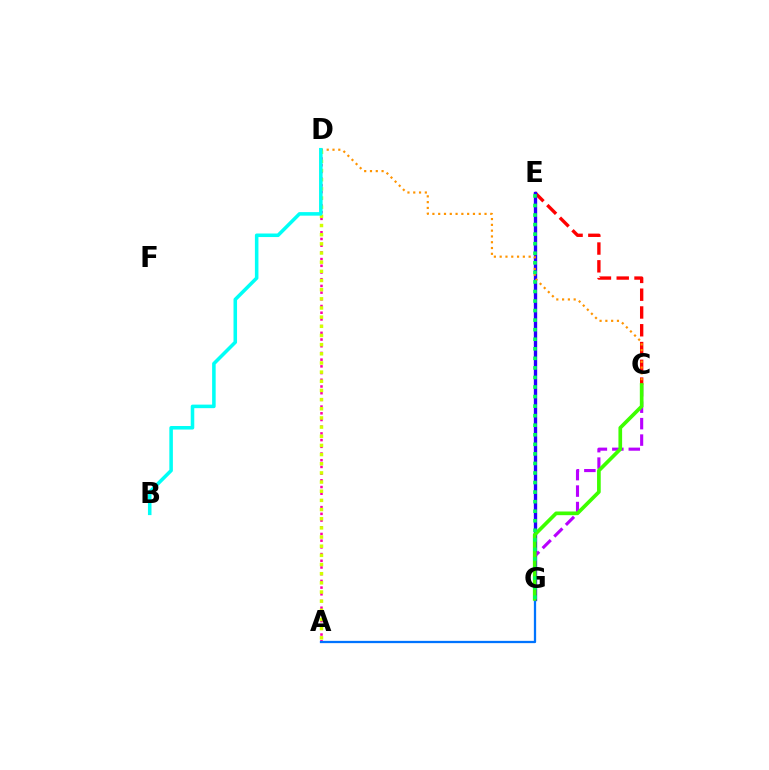{('A', 'D'): [{'color': '#ff00ac', 'line_style': 'dotted', 'thickness': 1.82}, {'color': '#d1ff00', 'line_style': 'dotted', 'thickness': 2.49}], ('C', 'E'): [{'color': '#ff0000', 'line_style': 'dashed', 'thickness': 2.42}], ('E', 'G'): [{'color': '#2500ff', 'line_style': 'solid', 'thickness': 2.4}, {'color': '#00ff5c', 'line_style': 'dotted', 'thickness': 2.6}], ('C', 'G'): [{'color': '#b900ff', 'line_style': 'dashed', 'thickness': 2.23}, {'color': '#3dff00', 'line_style': 'solid', 'thickness': 2.65}], ('A', 'G'): [{'color': '#0074ff', 'line_style': 'solid', 'thickness': 1.64}], ('C', 'D'): [{'color': '#ff9400', 'line_style': 'dotted', 'thickness': 1.57}], ('B', 'D'): [{'color': '#00fff6', 'line_style': 'solid', 'thickness': 2.55}]}